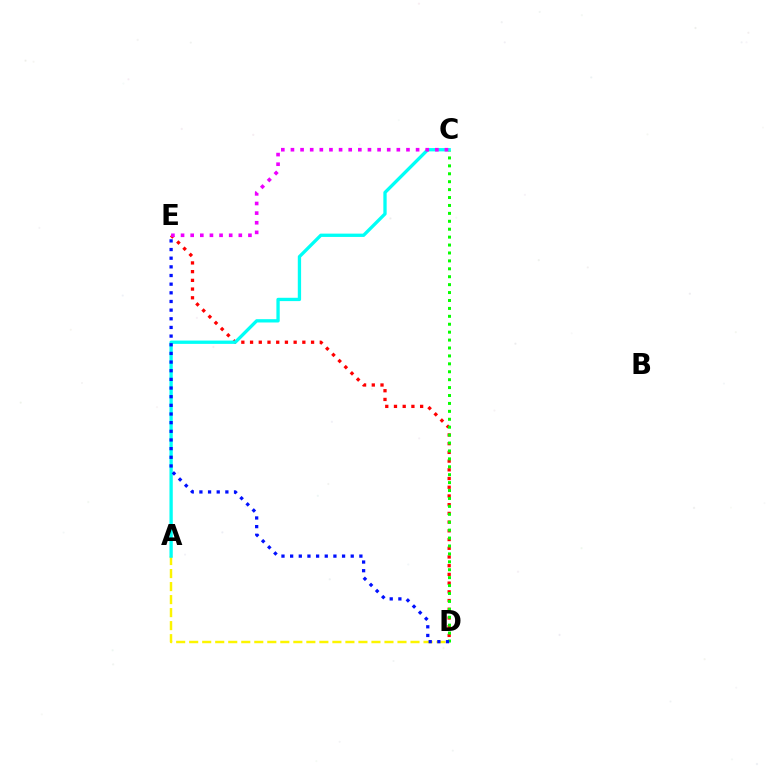{('D', 'E'): [{'color': '#ff0000', 'line_style': 'dotted', 'thickness': 2.37}, {'color': '#0010ff', 'line_style': 'dotted', 'thickness': 2.35}], ('C', 'D'): [{'color': '#08ff00', 'line_style': 'dotted', 'thickness': 2.15}], ('A', 'D'): [{'color': '#fcf500', 'line_style': 'dashed', 'thickness': 1.77}], ('A', 'C'): [{'color': '#00fff6', 'line_style': 'solid', 'thickness': 2.38}], ('C', 'E'): [{'color': '#ee00ff', 'line_style': 'dotted', 'thickness': 2.62}]}